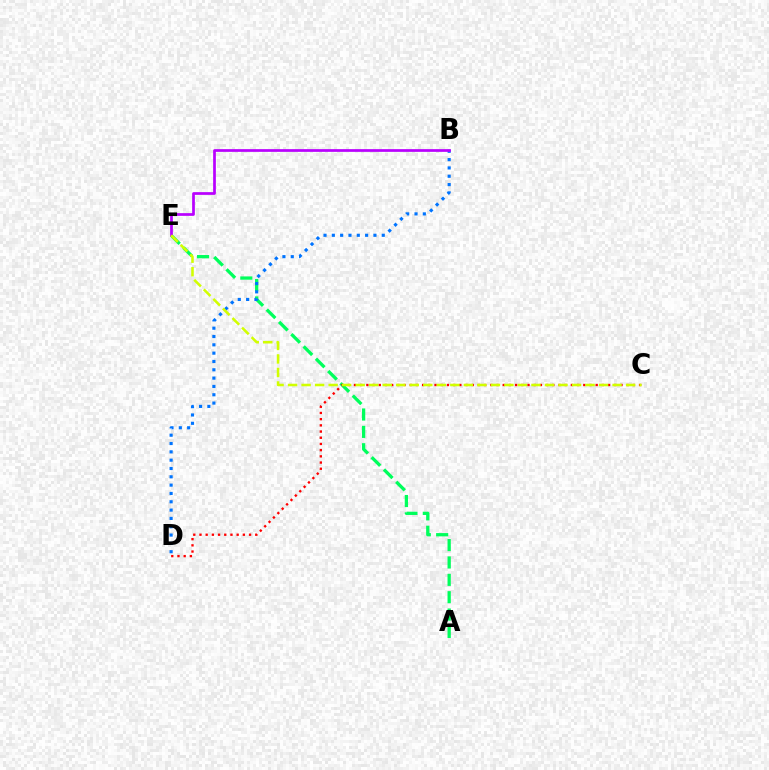{('A', 'E'): [{'color': '#00ff5c', 'line_style': 'dashed', 'thickness': 2.36}], ('C', 'D'): [{'color': '#ff0000', 'line_style': 'dotted', 'thickness': 1.68}], ('B', 'D'): [{'color': '#0074ff', 'line_style': 'dotted', 'thickness': 2.26}], ('B', 'E'): [{'color': '#b900ff', 'line_style': 'solid', 'thickness': 1.96}], ('C', 'E'): [{'color': '#d1ff00', 'line_style': 'dashed', 'thickness': 1.84}]}